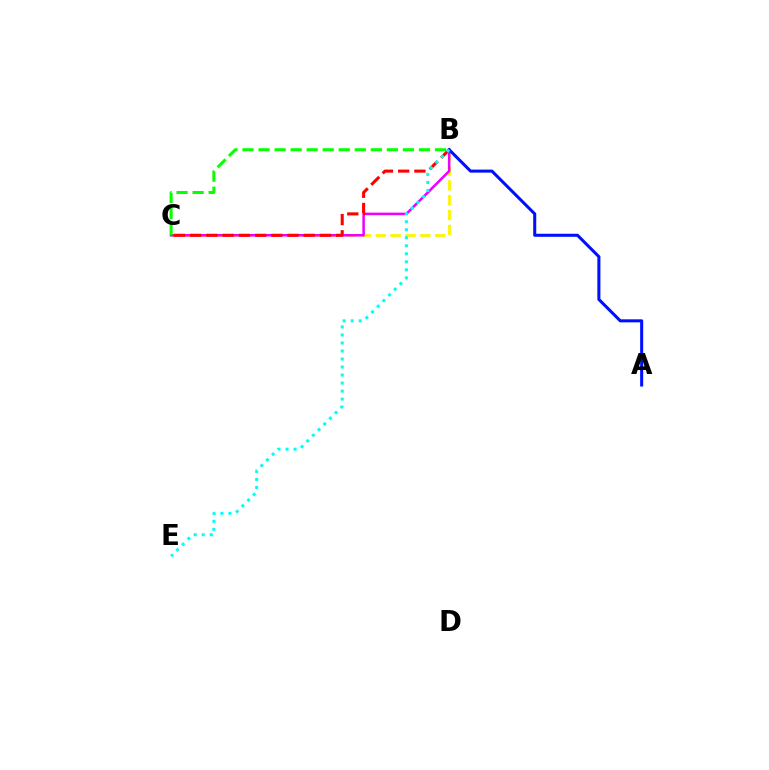{('B', 'C'): [{'color': '#fcf500', 'line_style': 'dashed', 'thickness': 2.02}, {'color': '#ee00ff', 'line_style': 'solid', 'thickness': 1.82}, {'color': '#ff0000', 'line_style': 'dashed', 'thickness': 2.2}, {'color': '#08ff00', 'line_style': 'dashed', 'thickness': 2.18}], ('A', 'B'): [{'color': '#0010ff', 'line_style': 'solid', 'thickness': 2.19}], ('B', 'E'): [{'color': '#00fff6', 'line_style': 'dotted', 'thickness': 2.18}]}